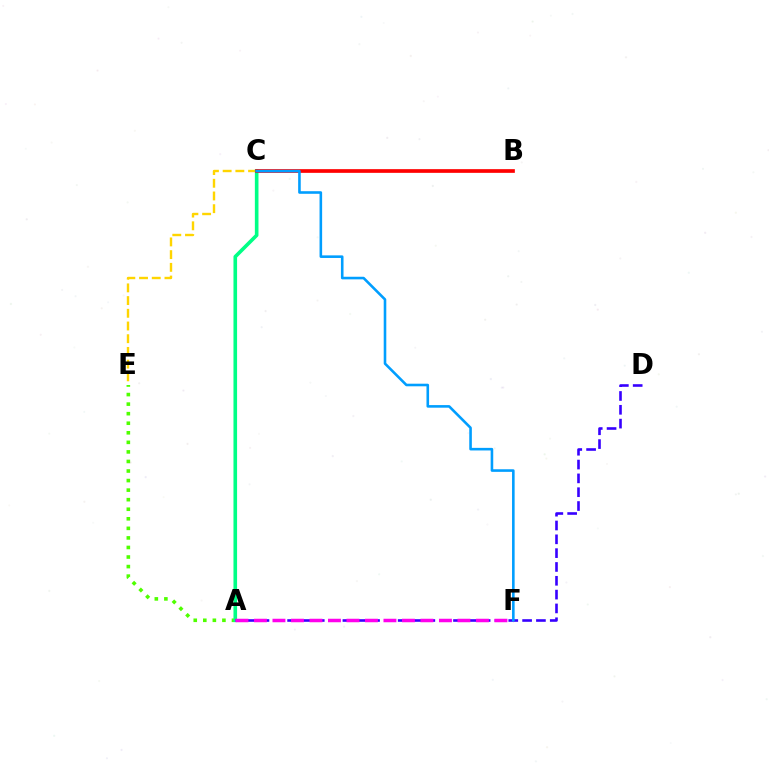{('C', 'E'): [{'color': '#ffd500', 'line_style': 'dashed', 'thickness': 1.73}], ('A', 'E'): [{'color': '#4fff00', 'line_style': 'dotted', 'thickness': 2.6}], ('A', 'C'): [{'color': '#00ff86', 'line_style': 'solid', 'thickness': 2.61}], ('A', 'D'): [{'color': '#3700ff', 'line_style': 'dashed', 'thickness': 1.88}], ('A', 'F'): [{'color': '#ff00ed', 'line_style': 'dashed', 'thickness': 2.51}], ('B', 'C'): [{'color': '#ff0000', 'line_style': 'solid', 'thickness': 2.66}], ('C', 'F'): [{'color': '#009eff', 'line_style': 'solid', 'thickness': 1.87}]}